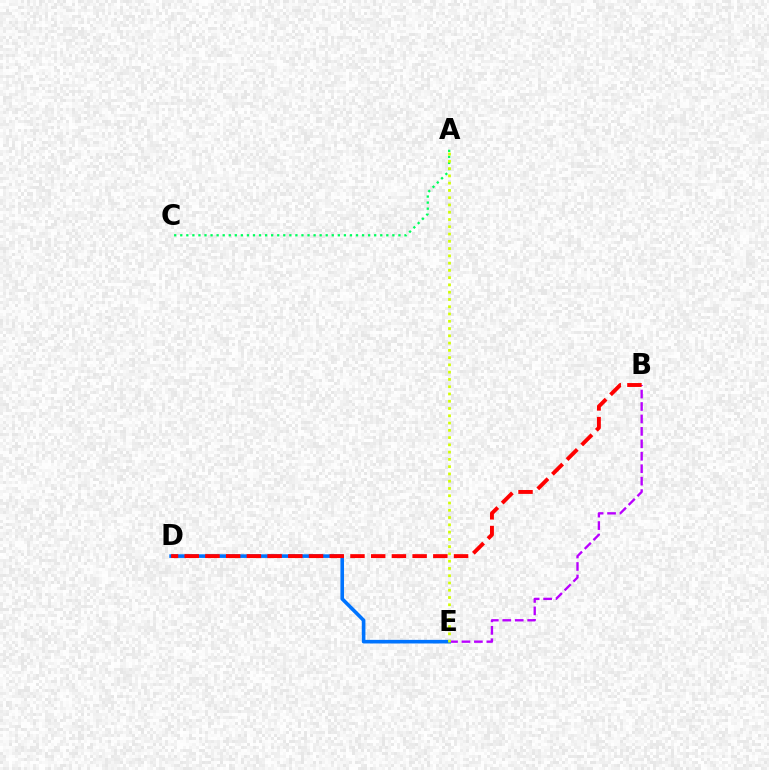{('B', 'E'): [{'color': '#b900ff', 'line_style': 'dashed', 'thickness': 1.69}], ('D', 'E'): [{'color': '#0074ff', 'line_style': 'solid', 'thickness': 2.6}], ('A', 'C'): [{'color': '#00ff5c', 'line_style': 'dotted', 'thickness': 1.65}], ('B', 'D'): [{'color': '#ff0000', 'line_style': 'dashed', 'thickness': 2.81}], ('A', 'E'): [{'color': '#d1ff00', 'line_style': 'dotted', 'thickness': 1.98}]}